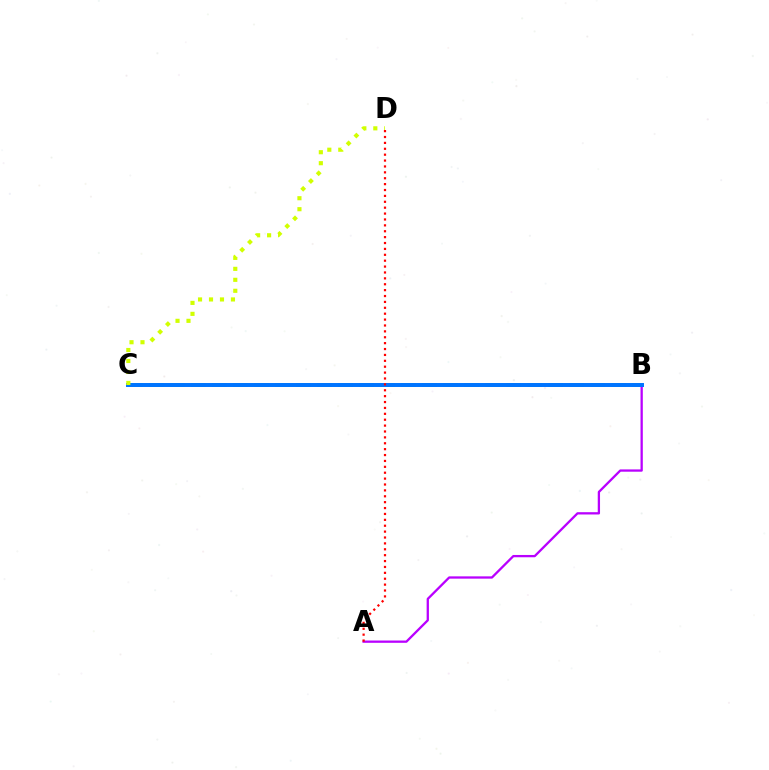{('A', 'B'): [{'color': '#b900ff', 'line_style': 'solid', 'thickness': 1.65}], ('B', 'C'): [{'color': '#00ff5c', 'line_style': 'dashed', 'thickness': 2.85}, {'color': '#0074ff', 'line_style': 'solid', 'thickness': 2.86}], ('C', 'D'): [{'color': '#d1ff00', 'line_style': 'dotted', 'thickness': 2.98}], ('A', 'D'): [{'color': '#ff0000', 'line_style': 'dotted', 'thickness': 1.6}]}